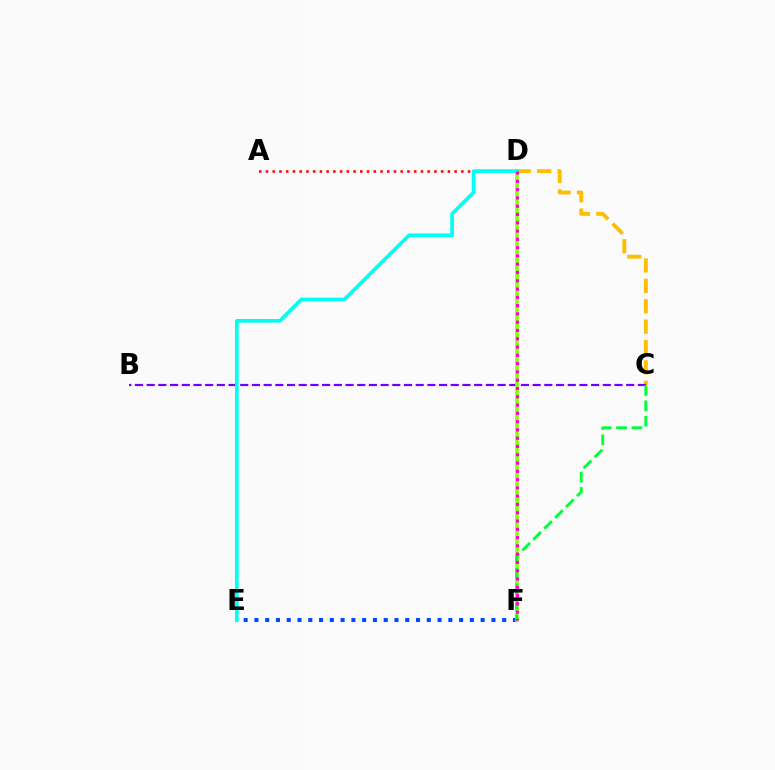{('E', 'F'): [{'color': '#004bff', 'line_style': 'dotted', 'thickness': 2.93}], ('C', 'D'): [{'color': '#ffbd00', 'line_style': 'dashed', 'thickness': 2.77}], ('B', 'C'): [{'color': '#7200ff', 'line_style': 'dashed', 'thickness': 1.59}], ('A', 'D'): [{'color': '#ff0000', 'line_style': 'dotted', 'thickness': 1.83}], ('D', 'F'): [{'color': '#84ff00', 'line_style': 'solid', 'thickness': 2.55}, {'color': '#ff00cf', 'line_style': 'dotted', 'thickness': 2.25}], ('D', 'E'): [{'color': '#00fff6', 'line_style': 'solid', 'thickness': 2.66}], ('C', 'F'): [{'color': '#00ff39', 'line_style': 'dashed', 'thickness': 2.09}]}